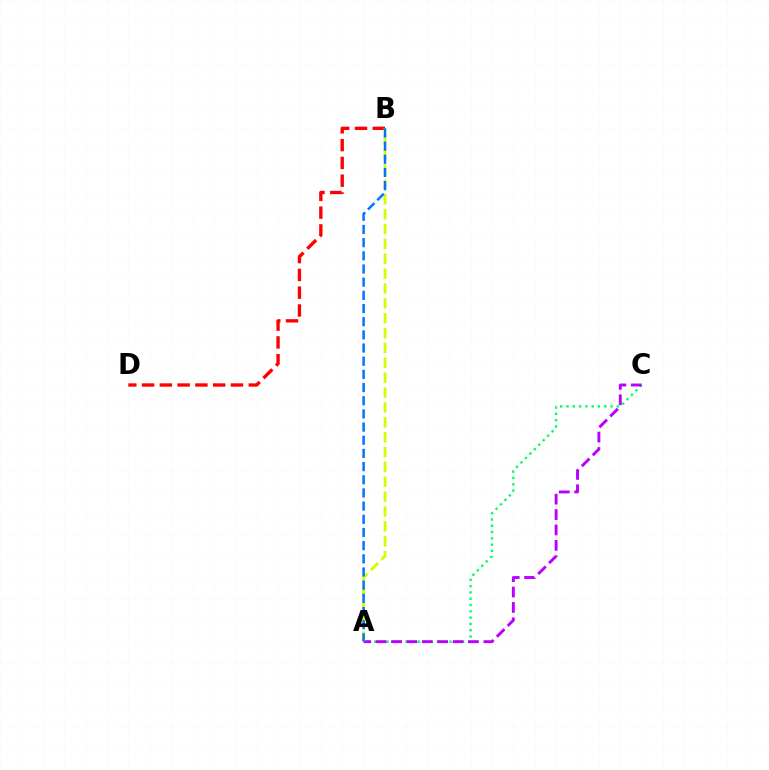{('B', 'D'): [{'color': '#ff0000', 'line_style': 'dashed', 'thickness': 2.42}], ('A', 'C'): [{'color': '#00ff5c', 'line_style': 'dotted', 'thickness': 1.71}, {'color': '#b900ff', 'line_style': 'dashed', 'thickness': 2.09}], ('A', 'B'): [{'color': '#d1ff00', 'line_style': 'dashed', 'thickness': 2.02}, {'color': '#0074ff', 'line_style': 'dashed', 'thickness': 1.79}]}